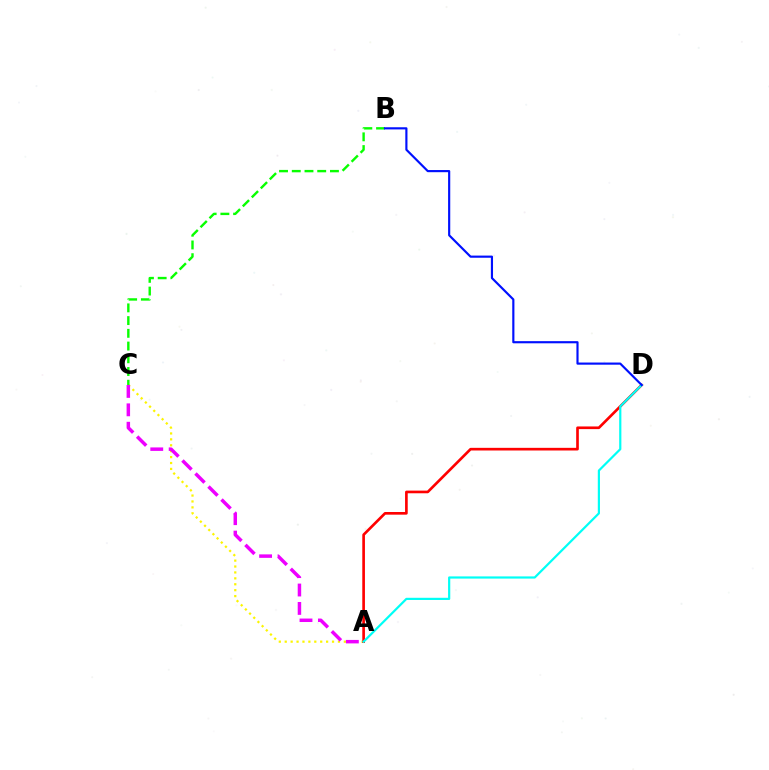{('A', 'C'): [{'color': '#fcf500', 'line_style': 'dotted', 'thickness': 1.61}, {'color': '#ee00ff', 'line_style': 'dashed', 'thickness': 2.5}], ('B', 'C'): [{'color': '#08ff00', 'line_style': 'dashed', 'thickness': 1.73}], ('A', 'D'): [{'color': '#ff0000', 'line_style': 'solid', 'thickness': 1.91}, {'color': '#00fff6', 'line_style': 'solid', 'thickness': 1.58}], ('B', 'D'): [{'color': '#0010ff', 'line_style': 'solid', 'thickness': 1.55}]}